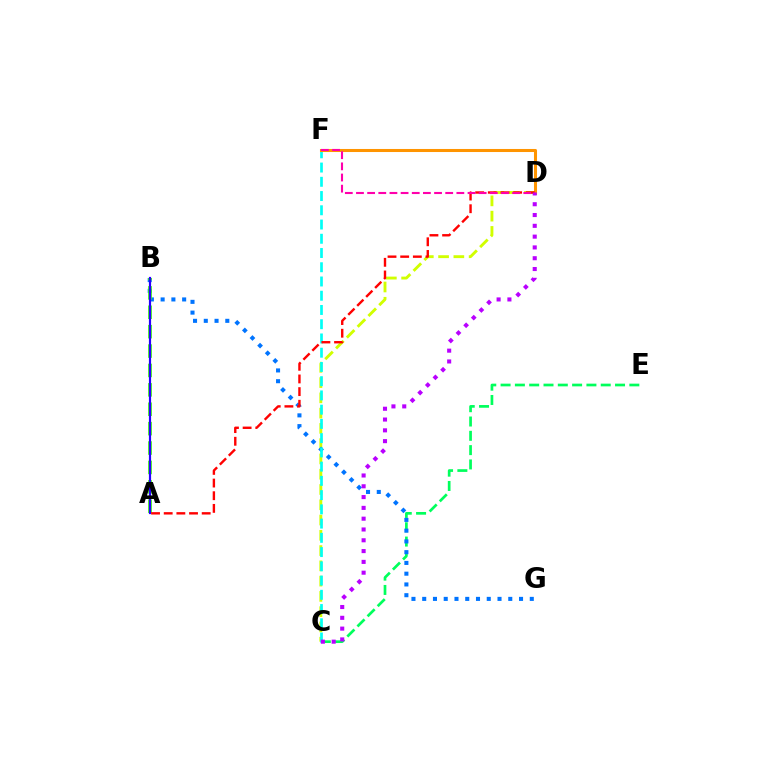{('C', 'E'): [{'color': '#00ff5c', 'line_style': 'dashed', 'thickness': 1.94}], ('C', 'D'): [{'color': '#d1ff00', 'line_style': 'dashed', 'thickness': 2.07}, {'color': '#b900ff', 'line_style': 'dotted', 'thickness': 2.93}], ('B', 'G'): [{'color': '#0074ff', 'line_style': 'dotted', 'thickness': 2.92}], ('C', 'F'): [{'color': '#00fff6', 'line_style': 'dashed', 'thickness': 1.93}], ('A', 'B'): [{'color': '#3dff00', 'line_style': 'dashed', 'thickness': 2.63}, {'color': '#2500ff', 'line_style': 'solid', 'thickness': 1.57}], ('D', 'F'): [{'color': '#ff9400', 'line_style': 'solid', 'thickness': 2.2}, {'color': '#ff00ac', 'line_style': 'dashed', 'thickness': 1.52}], ('A', 'D'): [{'color': '#ff0000', 'line_style': 'dashed', 'thickness': 1.72}]}